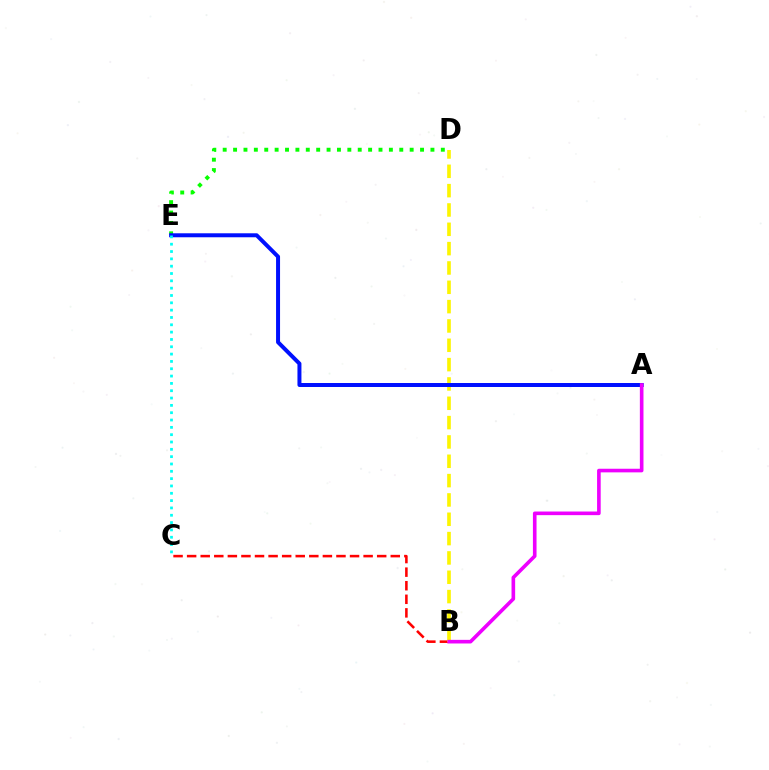{('B', 'C'): [{'color': '#ff0000', 'line_style': 'dashed', 'thickness': 1.84}], ('B', 'D'): [{'color': '#fcf500', 'line_style': 'dashed', 'thickness': 2.63}], ('D', 'E'): [{'color': '#08ff00', 'line_style': 'dotted', 'thickness': 2.82}], ('A', 'E'): [{'color': '#0010ff', 'line_style': 'solid', 'thickness': 2.87}], ('A', 'B'): [{'color': '#ee00ff', 'line_style': 'solid', 'thickness': 2.61}], ('C', 'E'): [{'color': '#00fff6', 'line_style': 'dotted', 'thickness': 1.99}]}